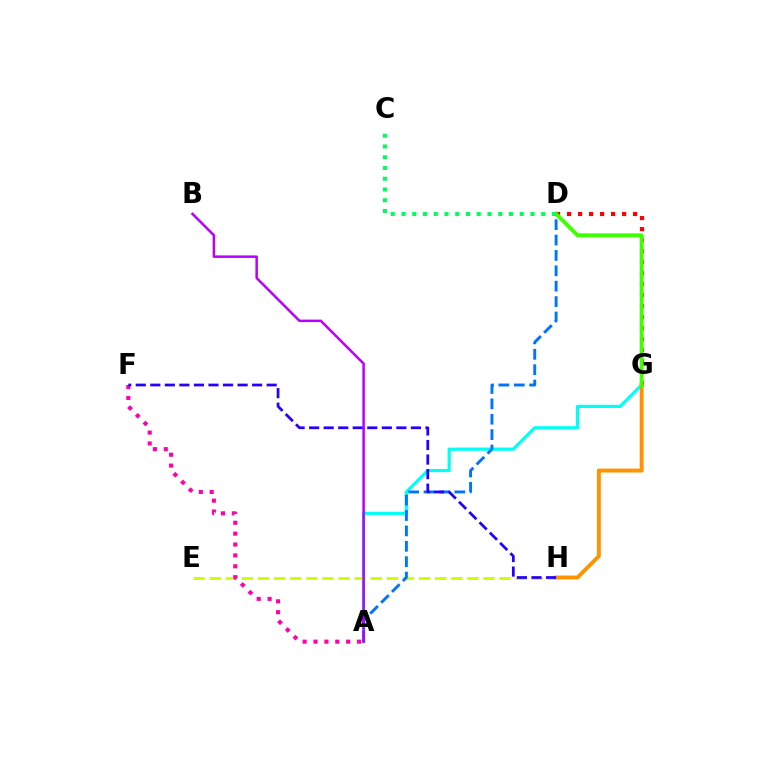{('A', 'G'): [{'color': '#00fff6', 'line_style': 'solid', 'thickness': 2.3}], ('E', 'H'): [{'color': '#d1ff00', 'line_style': 'dashed', 'thickness': 2.19}], ('A', 'F'): [{'color': '#ff00ac', 'line_style': 'dotted', 'thickness': 2.96}], ('G', 'H'): [{'color': '#ff9400', 'line_style': 'solid', 'thickness': 2.82}], ('A', 'D'): [{'color': '#0074ff', 'line_style': 'dashed', 'thickness': 2.09}], ('F', 'H'): [{'color': '#2500ff', 'line_style': 'dashed', 'thickness': 1.98}], ('D', 'G'): [{'color': '#ff0000', 'line_style': 'dotted', 'thickness': 2.99}, {'color': '#3dff00', 'line_style': 'solid', 'thickness': 2.79}], ('A', 'B'): [{'color': '#b900ff', 'line_style': 'solid', 'thickness': 1.81}], ('C', 'D'): [{'color': '#00ff5c', 'line_style': 'dotted', 'thickness': 2.92}]}